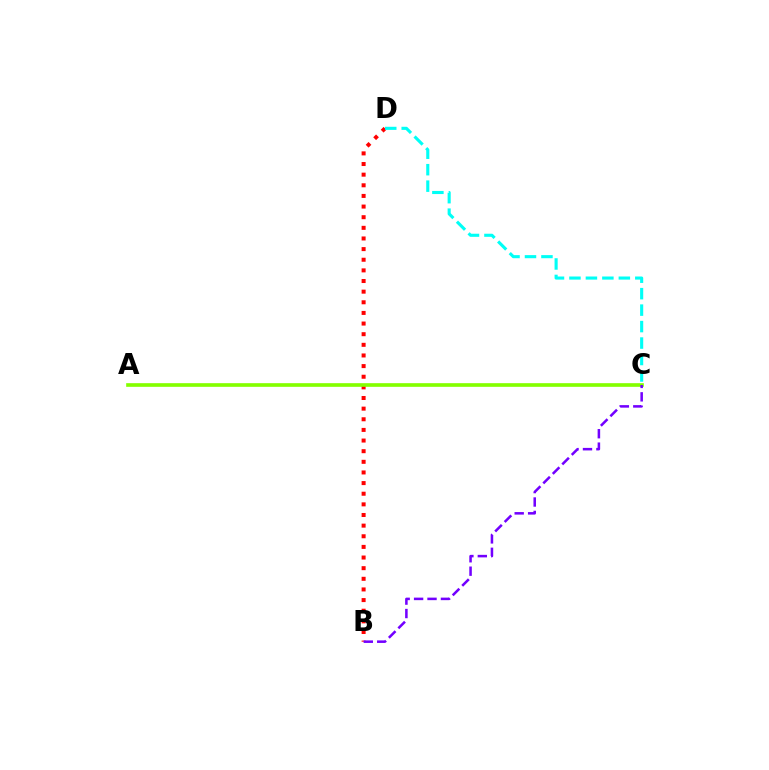{('B', 'D'): [{'color': '#ff0000', 'line_style': 'dotted', 'thickness': 2.89}], ('C', 'D'): [{'color': '#00fff6', 'line_style': 'dashed', 'thickness': 2.24}], ('A', 'C'): [{'color': '#84ff00', 'line_style': 'solid', 'thickness': 2.63}], ('B', 'C'): [{'color': '#7200ff', 'line_style': 'dashed', 'thickness': 1.82}]}